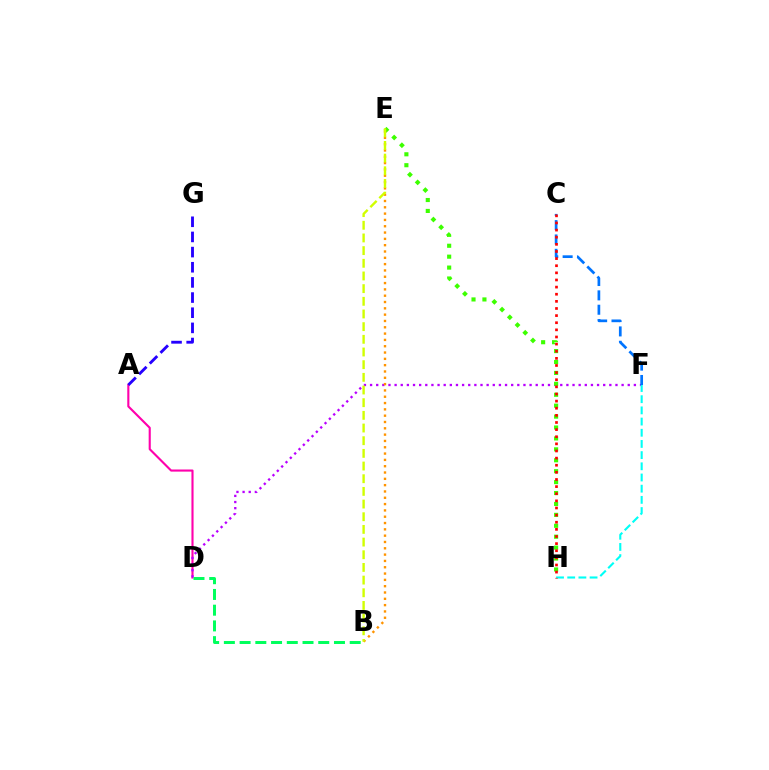{('A', 'D'): [{'color': '#ff00ac', 'line_style': 'solid', 'thickness': 1.52}], ('D', 'F'): [{'color': '#b900ff', 'line_style': 'dotted', 'thickness': 1.67}], ('E', 'H'): [{'color': '#3dff00', 'line_style': 'dotted', 'thickness': 2.97}], ('F', 'H'): [{'color': '#00fff6', 'line_style': 'dashed', 'thickness': 1.52}], ('B', 'E'): [{'color': '#ff9400', 'line_style': 'dotted', 'thickness': 1.72}, {'color': '#d1ff00', 'line_style': 'dashed', 'thickness': 1.72}], ('B', 'D'): [{'color': '#00ff5c', 'line_style': 'dashed', 'thickness': 2.14}], ('C', 'F'): [{'color': '#0074ff', 'line_style': 'dashed', 'thickness': 1.95}], ('A', 'G'): [{'color': '#2500ff', 'line_style': 'dashed', 'thickness': 2.06}], ('C', 'H'): [{'color': '#ff0000', 'line_style': 'dotted', 'thickness': 1.94}]}